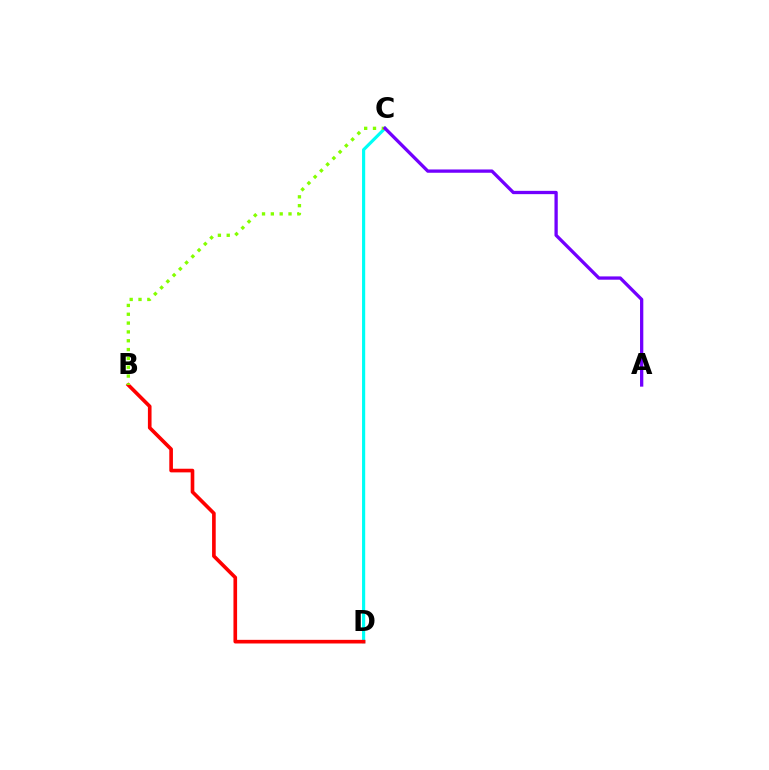{('C', 'D'): [{'color': '#00fff6', 'line_style': 'solid', 'thickness': 2.27}], ('B', 'D'): [{'color': '#ff0000', 'line_style': 'solid', 'thickness': 2.62}], ('B', 'C'): [{'color': '#84ff00', 'line_style': 'dotted', 'thickness': 2.4}], ('A', 'C'): [{'color': '#7200ff', 'line_style': 'solid', 'thickness': 2.37}]}